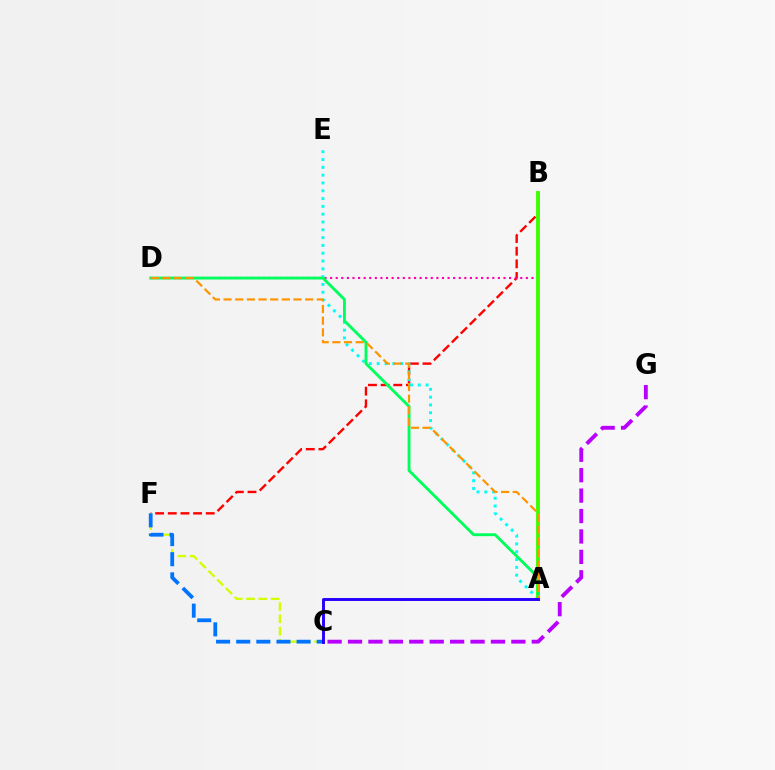{('B', 'F'): [{'color': '#ff0000', 'line_style': 'dashed', 'thickness': 1.72}], ('A', 'E'): [{'color': '#00fff6', 'line_style': 'dotted', 'thickness': 2.12}], ('B', 'D'): [{'color': '#ff00ac', 'line_style': 'dotted', 'thickness': 1.52}], ('A', 'B'): [{'color': '#3dff00', 'line_style': 'solid', 'thickness': 2.79}], ('C', 'F'): [{'color': '#d1ff00', 'line_style': 'dashed', 'thickness': 1.67}, {'color': '#0074ff', 'line_style': 'dashed', 'thickness': 2.73}], ('A', 'D'): [{'color': '#00ff5c', 'line_style': 'solid', 'thickness': 2.06}, {'color': '#ff9400', 'line_style': 'dashed', 'thickness': 1.58}], ('C', 'G'): [{'color': '#b900ff', 'line_style': 'dashed', 'thickness': 2.77}], ('A', 'C'): [{'color': '#2500ff', 'line_style': 'solid', 'thickness': 2.1}]}